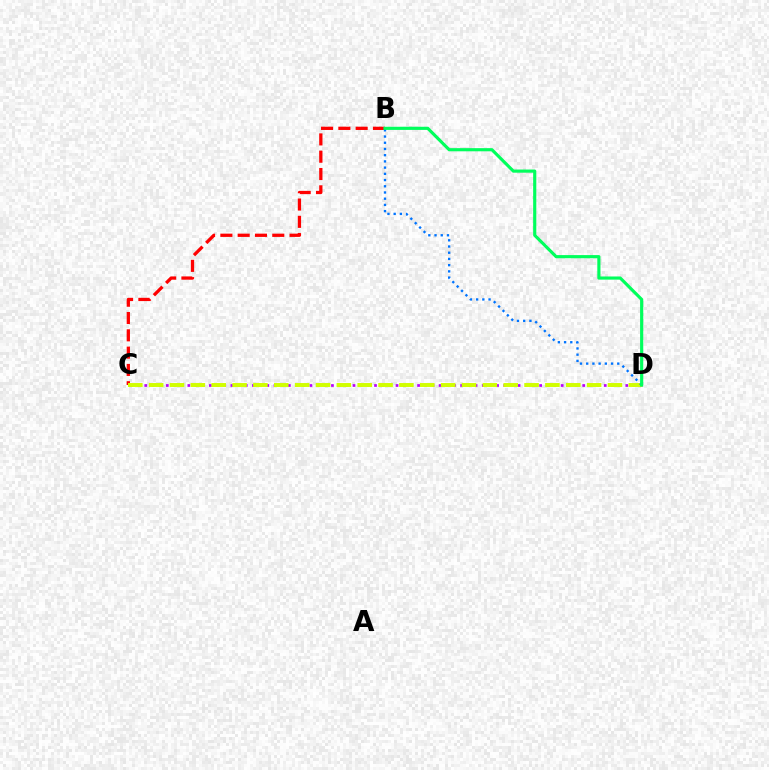{('C', 'D'): [{'color': '#b900ff', 'line_style': 'dotted', 'thickness': 1.95}, {'color': '#d1ff00', 'line_style': 'dashed', 'thickness': 2.83}], ('B', 'C'): [{'color': '#ff0000', 'line_style': 'dashed', 'thickness': 2.35}], ('B', 'D'): [{'color': '#0074ff', 'line_style': 'dotted', 'thickness': 1.69}, {'color': '#00ff5c', 'line_style': 'solid', 'thickness': 2.27}]}